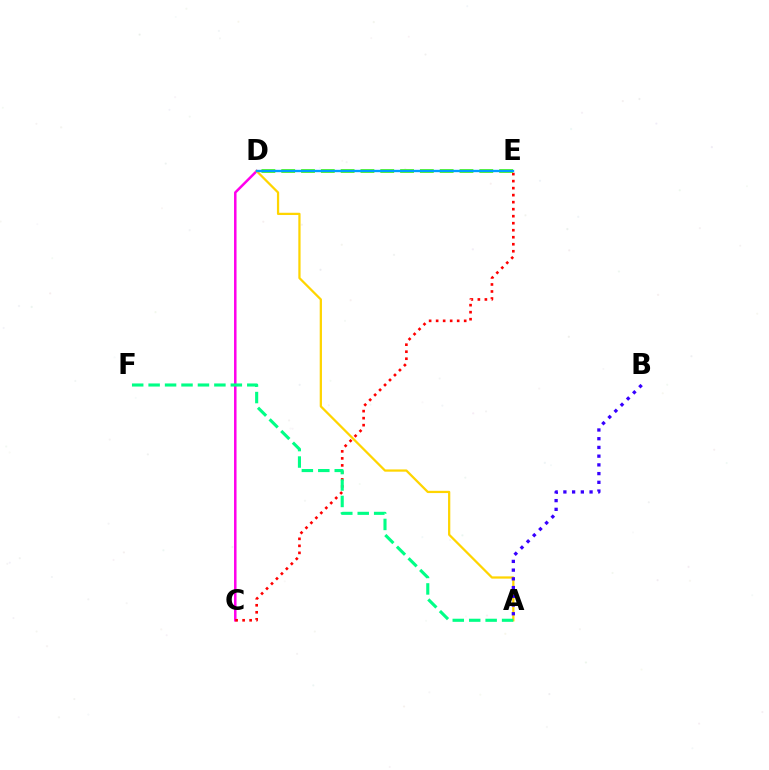{('C', 'D'): [{'color': '#ff00ed', 'line_style': 'solid', 'thickness': 1.81}], ('C', 'E'): [{'color': '#ff0000', 'line_style': 'dotted', 'thickness': 1.91}], ('A', 'D'): [{'color': '#ffd500', 'line_style': 'solid', 'thickness': 1.62}], ('A', 'F'): [{'color': '#00ff86', 'line_style': 'dashed', 'thickness': 2.23}], ('D', 'E'): [{'color': '#4fff00', 'line_style': 'dashed', 'thickness': 2.69}, {'color': '#009eff', 'line_style': 'solid', 'thickness': 1.71}], ('A', 'B'): [{'color': '#3700ff', 'line_style': 'dotted', 'thickness': 2.37}]}